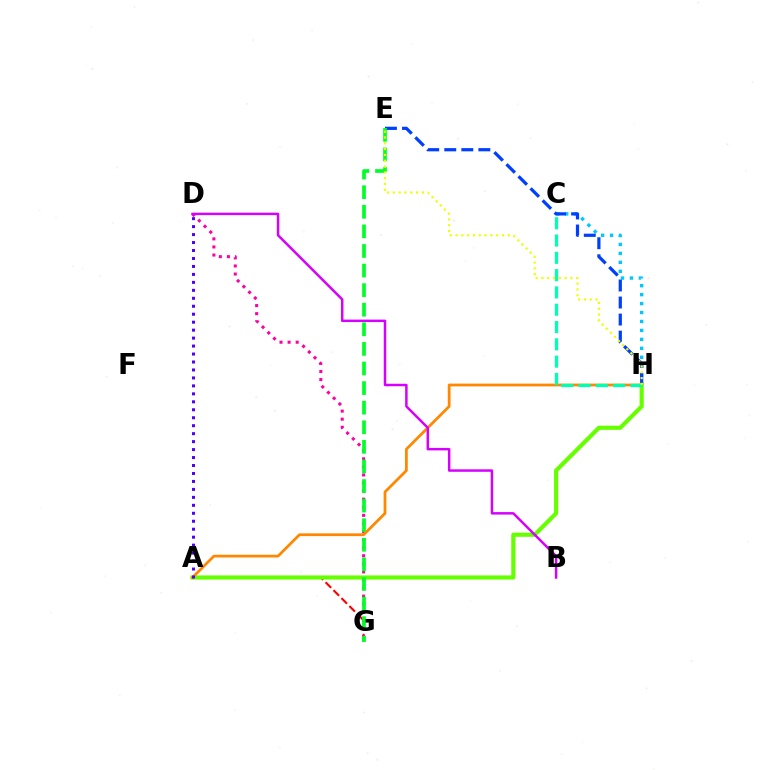{('C', 'H'): [{'color': '#00c7ff', 'line_style': 'dotted', 'thickness': 2.43}, {'color': '#00ffaf', 'line_style': 'dashed', 'thickness': 2.35}], ('A', 'G'): [{'color': '#ff0000', 'line_style': 'dashed', 'thickness': 1.52}], ('E', 'H'): [{'color': '#003fff', 'line_style': 'dashed', 'thickness': 2.32}, {'color': '#eeff00', 'line_style': 'dotted', 'thickness': 1.58}], ('A', 'H'): [{'color': '#66ff00', 'line_style': 'solid', 'thickness': 2.98}, {'color': '#ff8800', 'line_style': 'solid', 'thickness': 1.99}], ('D', 'G'): [{'color': '#ff00a0', 'line_style': 'dotted', 'thickness': 2.2}], ('E', 'G'): [{'color': '#00ff27', 'line_style': 'dashed', 'thickness': 2.66}], ('A', 'D'): [{'color': '#4f00ff', 'line_style': 'dotted', 'thickness': 2.16}], ('B', 'D'): [{'color': '#d600ff', 'line_style': 'solid', 'thickness': 1.78}]}